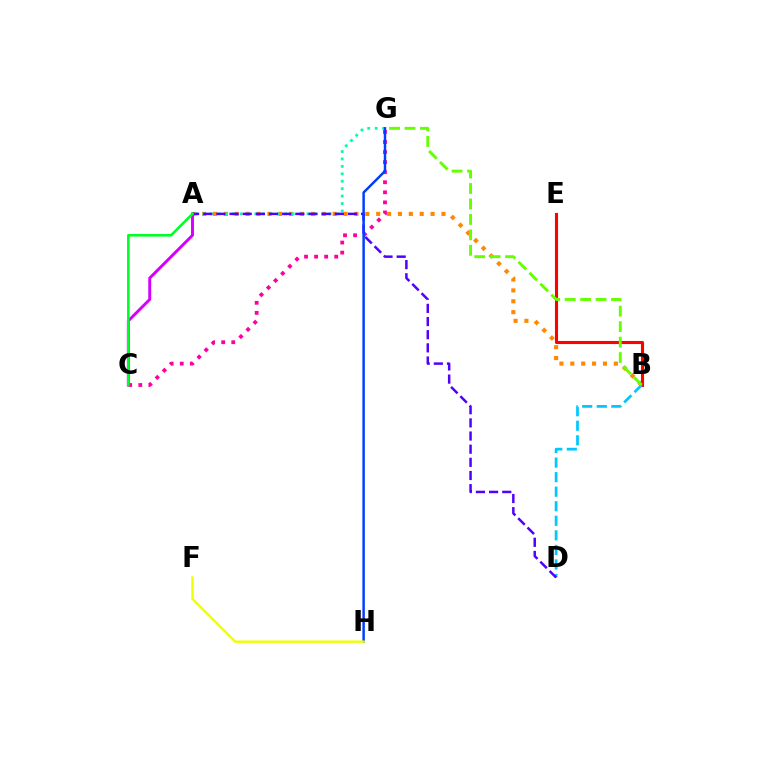{('C', 'G'): [{'color': '#ff00a0', 'line_style': 'dotted', 'thickness': 2.73}], ('A', 'B'): [{'color': '#ff8800', 'line_style': 'dotted', 'thickness': 2.96}], ('B', 'E'): [{'color': '#ff0000', 'line_style': 'solid', 'thickness': 2.22}], ('B', 'D'): [{'color': '#00c7ff', 'line_style': 'dashed', 'thickness': 1.98}], ('A', 'G'): [{'color': '#00ffaf', 'line_style': 'dotted', 'thickness': 2.02}], ('A', 'D'): [{'color': '#4f00ff', 'line_style': 'dashed', 'thickness': 1.79}], ('G', 'H'): [{'color': '#003fff', 'line_style': 'solid', 'thickness': 1.78}], ('B', 'G'): [{'color': '#66ff00', 'line_style': 'dashed', 'thickness': 2.1}], ('A', 'C'): [{'color': '#d600ff', 'line_style': 'solid', 'thickness': 2.11}, {'color': '#00ff27', 'line_style': 'solid', 'thickness': 1.87}], ('F', 'H'): [{'color': '#eeff00', 'line_style': 'solid', 'thickness': 1.73}]}